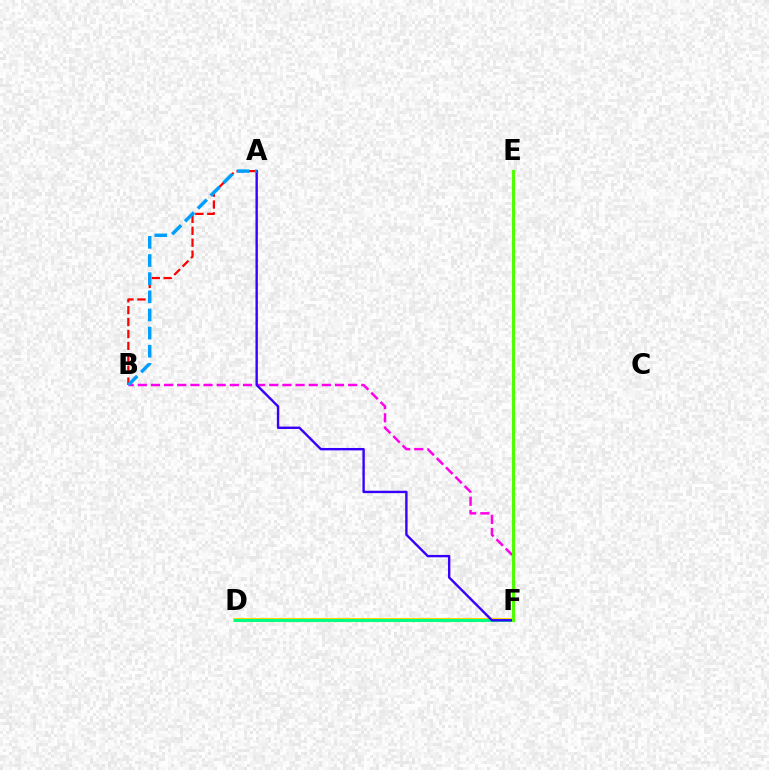{('D', 'F'): [{'color': '#ffd500', 'line_style': 'solid', 'thickness': 2.95}, {'color': '#00ff86', 'line_style': 'solid', 'thickness': 2.12}], ('A', 'B'): [{'color': '#ff0000', 'line_style': 'dashed', 'thickness': 1.62}, {'color': '#009eff', 'line_style': 'dashed', 'thickness': 2.47}], ('B', 'F'): [{'color': '#ff00ed', 'line_style': 'dashed', 'thickness': 1.79}], ('A', 'F'): [{'color': '#3700ff', 'line_style': 'solid', 'thickness': 1.72}], ('E', 'F'): [{'color': '#4fff00', 'line_style': 'solid', 'thickness': 2.23}]}